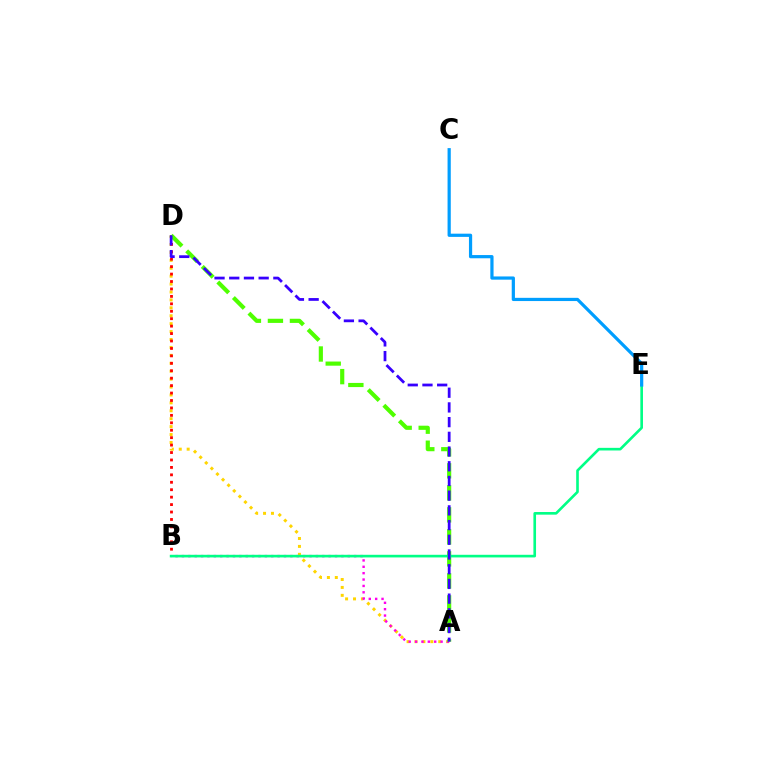{('A', 'D'): [{'color': '#ffd500', 'line_style': 'dotted', 'thickness': 2.15}, {'color': '#4fff00', 'line_style': 'dashed', 'thickness': 2.99}, {'color': '#3700ff', 'line_style': 'dashed', 'thickness': 2.0}], ('A', 'B'): [{'color': '#ff00ed', 'line_style': 'dotted', 'thickness': 1.73}], ('B', 'D'): [{'color': '#ff0000', 'line_style': 'dotted', 'thickness': 2.02}], ('B', 'E'): [{'color': '#00ff86', 'line_style': 'solid', 'thickness': 1.9}], ('C', 'E'): [{'color': '#009eff', 'line_style': 'solid', 'thickness': 2.31}]}